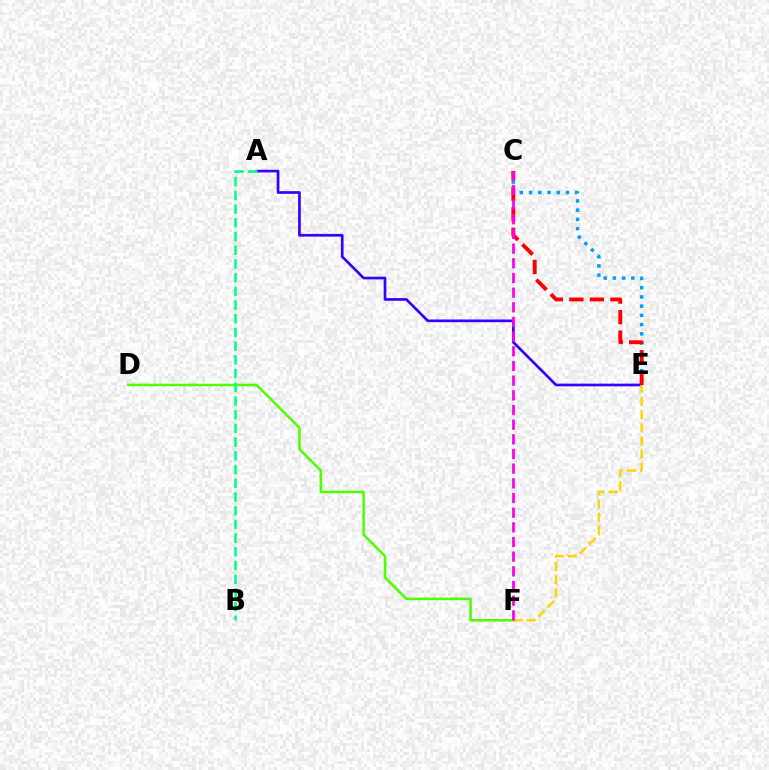{('C', 'E'): [{'color': '#009eff', 'line_style': 'dotted', 'thickness': 2.51}, {'color': '#ff0000', 'line_style': 'dashed', 'thickness': 2.79}], ('A', 'E'): [{'color': '#3700ff', 'line_style': 'solid', 'thickness': 1.93}], ('D', 'F'): [{'color': '#4fff00', 'line_style': 'solid', 'thickness': 1.83}], ('E', 'F'): [{'color': '#ffd500', 'line_style': 'dashed', 'thickness': 1.8}], ('A', 'B'): [{'color': '#00ff86', 'line_style': 'dashed', 'thickness': 1.86}], ('C', 'F'): [{'color': '#ff00ed', 'line_style': 'dashed', 'thickness': 1.99}]}